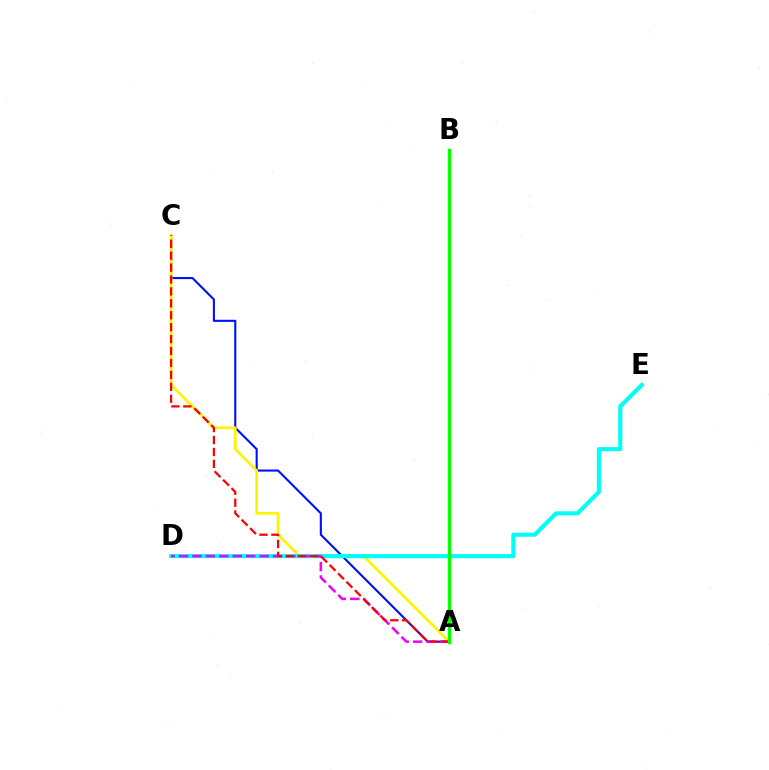{('A', 'C'): [{'color': '#0010ff', 'line_style': 'solid', 'thickness': 1.52}, {'color': '#fcf500', 'line_style': 'solid', 'thickness': 1.94}, {'color': '#ff0000', 'line_style': 'dashed', 'thickness': 1.62}], ('D', 'E'): [{'color': '#00fff6', 'line_style': 'solid', 'thickness': 2.94}], ('A', 'D'): [{'color': '#ee00ff', 'line_style': 'dashed', 'thickness': 1.82}], ('A', 'B'): [{'color': '#08ff00', 'line_style': 'solid', 'thickness': 2.5}]}